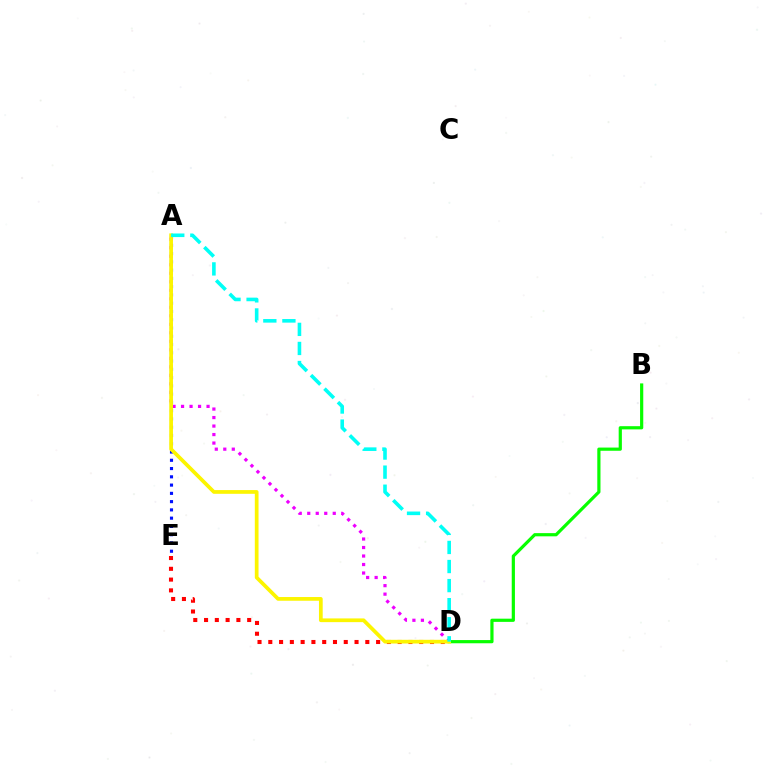{('D', 'E'): [{'color': '#ff0000', 'line_style': 'dotted', 'thickness': 2.93}], ('A', 'D'): [{'color': '#ee00ff', 'line_style': 'dotted', 'thickness': 2.31}, {'color': '#fcf500', 'line_style': 'solid', 'thickness': 2.68}, {'color': '#00fff6', 'line_style': 'dashed', 'thickness': 2.59}], ('A', 'E'): [{'color': '#0010ff', 'line_style': 'dotted', 'thickness': 2.25}], ('B', 'D'): [{'color': '#08ff00', 'line_style': 'solid', 'thickness': 2.3}]}